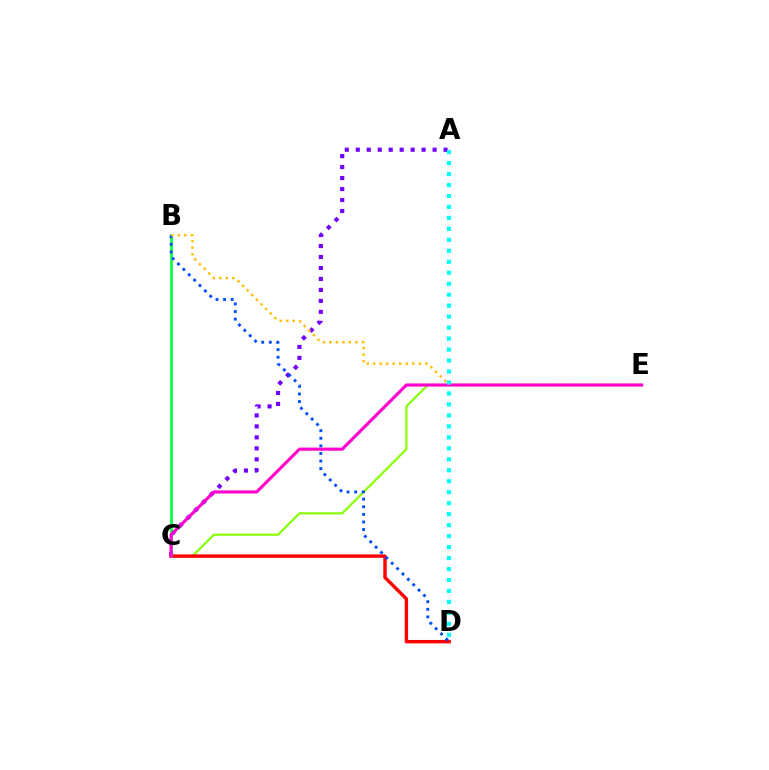{('C', 'E'): [{'color': '#84ff00', 'line_style': 'solid', 'thickness': 1.53}, {'color': '#ff00cf', 'line_style': 'solid', 'thickness': 2.25}], ('A', 'C'): [{'color': '#7200ff', 'line_style': 'dotted', 'thickness': 2.98}], ('C', 'D'): [{'color': '#ff0000', 'line_style': 'solid', 'thickness': 2.45}], ('B', 'C'): [{'color': '#00ff39', 'line_style': 'solid', 'thickness': 1.89}], ('B', 'D'): [{'color': '#004bff', 'line_style': 'dotted', 'thickness': 2.06}], ('B', 'E'): [{'color': '#ffbd00', 'line_style': 'dotted', 'thickness': 1.77}], ('A', 'D'): [{'color': '#00fff6', 'line_style': 'dotted', 'thickness': 2.98}]}